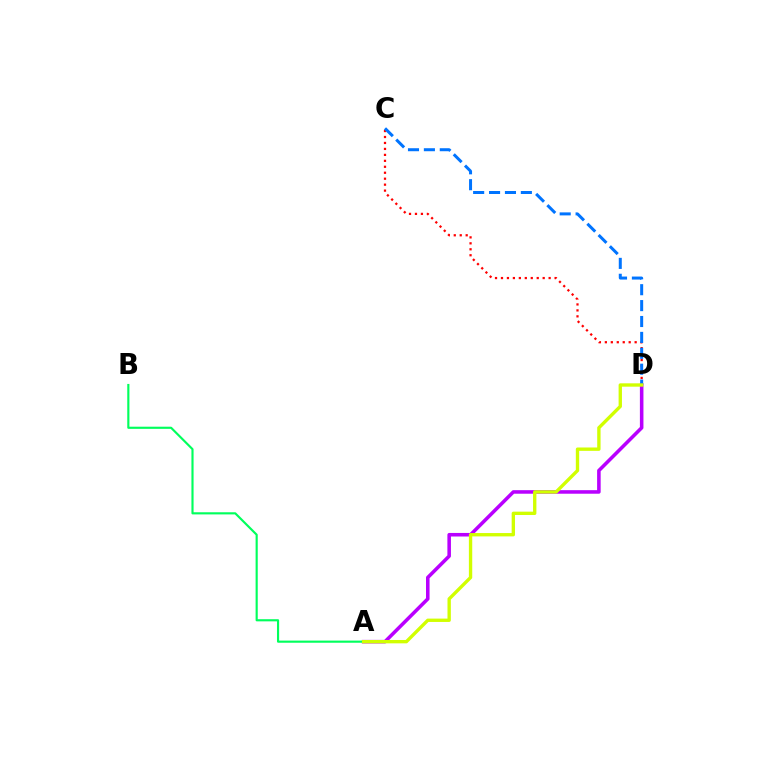{('C', 'D'): [{'color': '#ff0000', 'line_style': 'dotted', 'thickness': 1.62}, {'color': '#0074ff', 'line_style': 'dashed', 'thickness': 2.16}], ('A', 'D'): [{'color': '#b900ff', 'line_style': 'solid', 'thickness': 2.56}, {'color': '#d1ff00', 'line_style': 'solid', 'thickness': 2.42}], ('A', 'B'): [{'color': '#00ff5c', 'line_style': 'solid', 'thickness': 1.55}]}